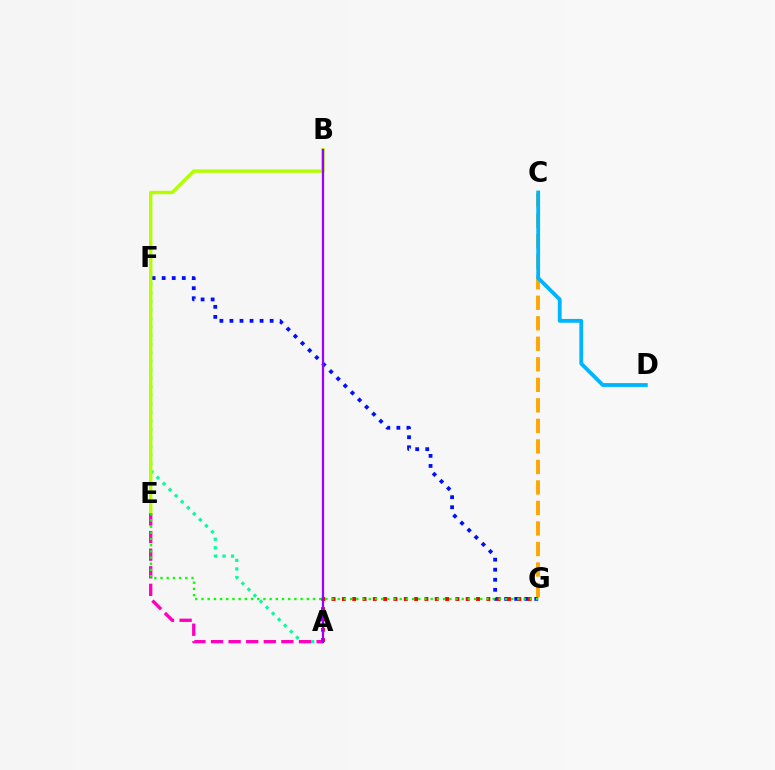{('A', 'F'): [{'color': '#00ff9d', 'line_style': 'dotted', 'thickness': 2.32}], ('F', 'G'): [{'color': '#0010ff', 'line_style': 'dotted', 'thickness': 2.73}], ('C', 'G'): [{'color': '#ffa500', 'line_style': 'dashed', 'thickness': 2.79}], ('C', 'D'): [{'color': '#00b5ff', 'line_style': 'solid', 'thickness': 2.75}], ('B', 'E'): [{'color': '#b3ff00', 'line_style': 'solid', 'thickness': 2.46}], ('A', 'E'): [{'color': '#ff00bd', 'line_style': 'dashed', 'thickness': 2.39}], ('A', 'G'): [{'color': '#ff0000', 'line_style': 'dotted', 'thickness': 2.8}], ('A', 'B'): [{'color': '#9b00ff', 'line_style': 'solid', 'thickness': 1.63}], ('E', 'G'): [{'color': '#08ff00', 'line_style': 'dotted', 'thickness': 1.68}]}